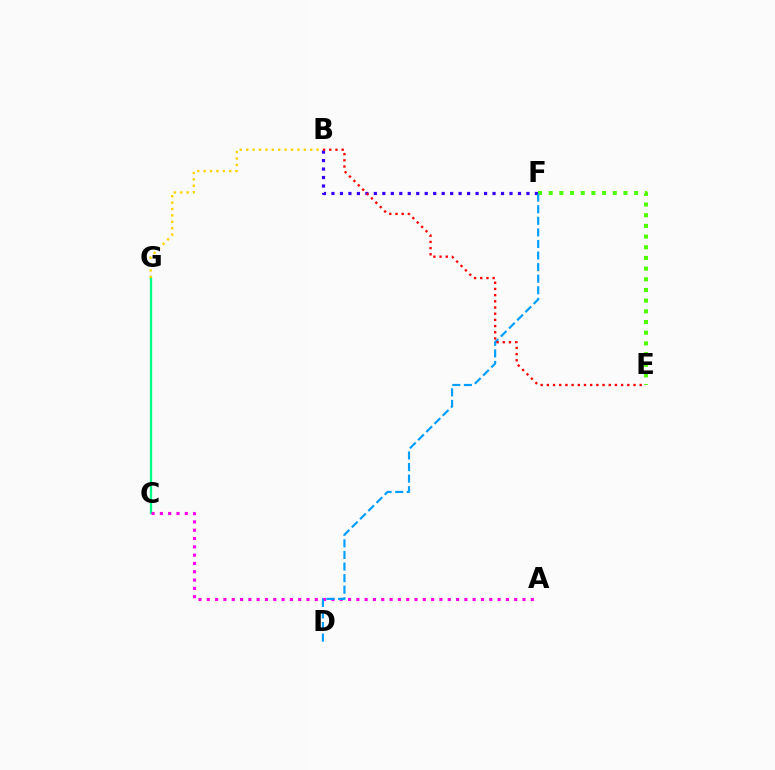{('C', 'G'): [{'color': '#00ff86', 'line_style': 'solid', 'thickness': 1.67}], ('B', 'F'): [{'color': '#3700ff', 'line_style': 'dotted', 'thickness': 2.3}], ('E', 'F'): [{'color': '#4fff00', 'line_style': 'dotted', 'thickness': 2.9}], ('A', 'C'): [{'color': '#ff00ed', 'line_style': 'dotted', 'thickness': 2.26}], ('D', 'F'): [{'color': '#009eff', 'line_style': 'dashed', 'thickness': 1.57}], ('B', 'E'): [{'color': '#ff0000', 'line_style': 'dotted', 'thickness': 1.68}], ('B', 'G'): [{'color': '#ffd500', 'line_style': 'dotted', 'thickness': 1.74}]}